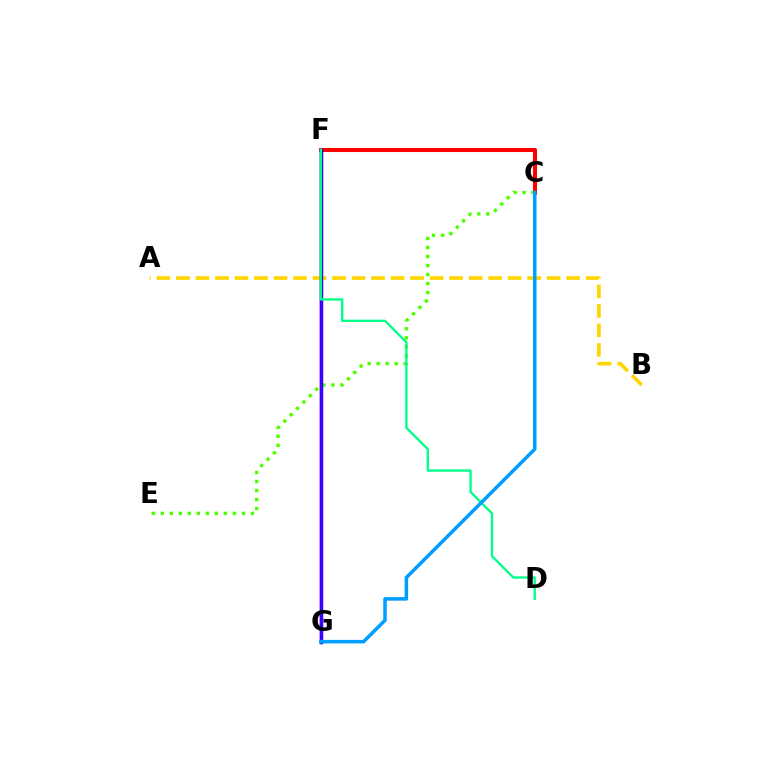{('C', 'E'): [{'color': '#4fff00', 'line_style': 'dotted', 'thickness': 2.45}], ('F', 'G'): [{'color': '#ff00ed', 'line_style': 'solid', 'thickness': 1.76}, {'color': '#3700ff', 'line_style': 'solid', 'thickness': 2.51}], ('C', 'F'): [{'color': '#ff0000', 'line_style': 'solid', 'thickness': 2.93}], ('A', 'B'): [{'color': '#ffd500', 'line_style': 'dashed', 'thickness': 2.65}], ('D', 'F'): [{'color': '#00ff86', 'line_style': 'solid', 'thickness': 1.68}], ('C', 'G'): [{'color': '#009eff', 'line_style': 'solid', 'thickness': 2.54}]}